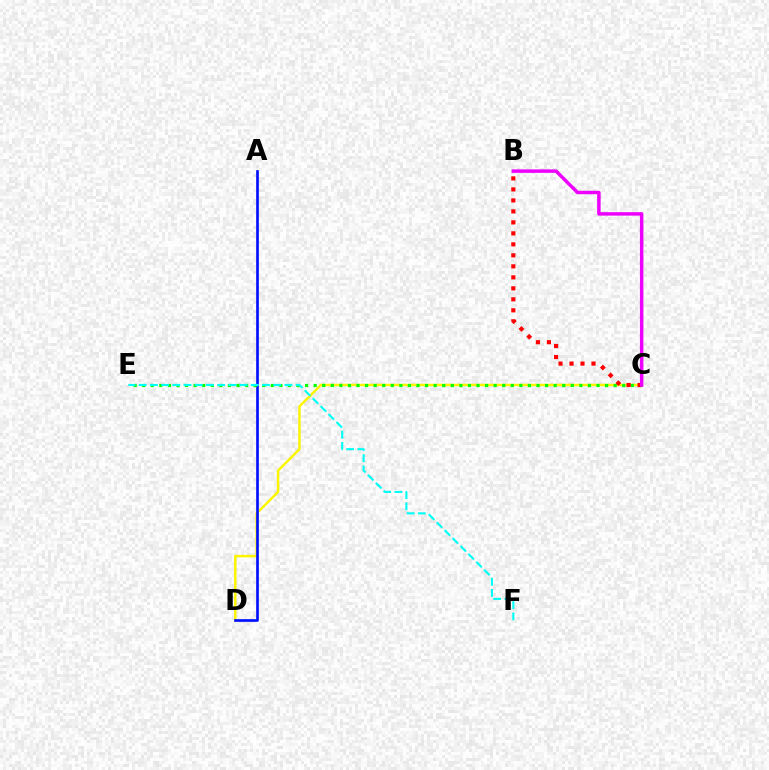{('C', 'D'): [{'color': '#fcf500', 'line_style': 'solid', 'thickness': 1.78}], ('A', 'D'): [{'color': '#0010ff', 'line_style': 'solid', 'thickness': 1.93}], ('C', 'E'): [{'color': '#08ff00', 'line_style': 'dotted', 'thickness': 2.33}], ('B', 'C'): [{'color': '#ff0000', 'line_style': 'dotted', 'thickness': 2.99}, {'color': '#ee00ff', 'line_style': 'solid', 'thickness': 2.5}], ('E', 'F'): [{'color': '#00fff6', 'line_style': 'dashed', 'thickness': 1.52}]}